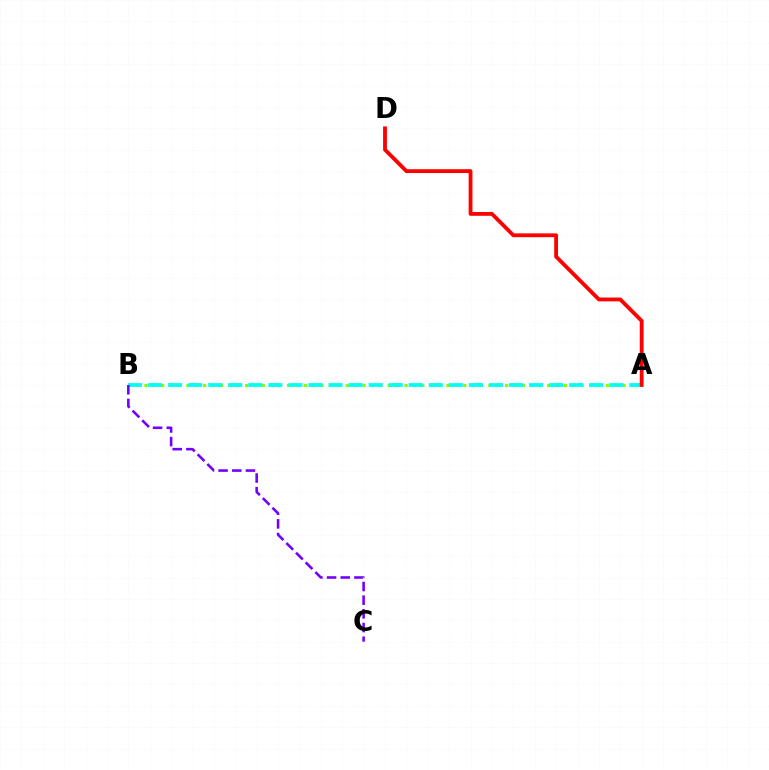{('A', 'B'): [{'color': '#84ff00', 'line_style': 'dotted', 'thickness': 2.28}, {'color': '#00fff6', 'line_style': 'dashed', 'thickness': 2.72}], ('A', 'D'): [{'color': '#ff0000', 'line_style': 'solid', 'thickness': 2.75}], ('B', 'C'): [{'color': '#7200ff', 'line_style': 'dashed', 'thickness': 1.86}]}